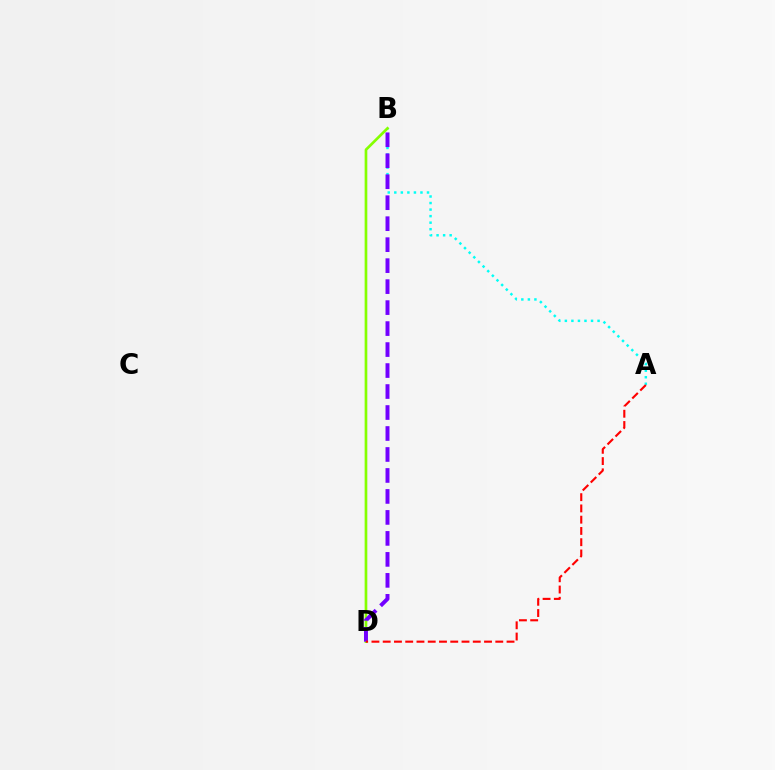{('A', 'B'): [{'color': '#00fff6', 'line_style': 'dotted', 'thickness': 1.78}], ('B', 'D'): [{'color': '#84ff00', 'line_style': 'solid', 'thickness': 1.93}, {'color': '#7200ff', 'line_style': 'dashed', 'thickness': 2.85}], ('A', 'D'): [{'color': '#ff0000', 'line_style': 'dashed', 'thickness': 1.53}]}